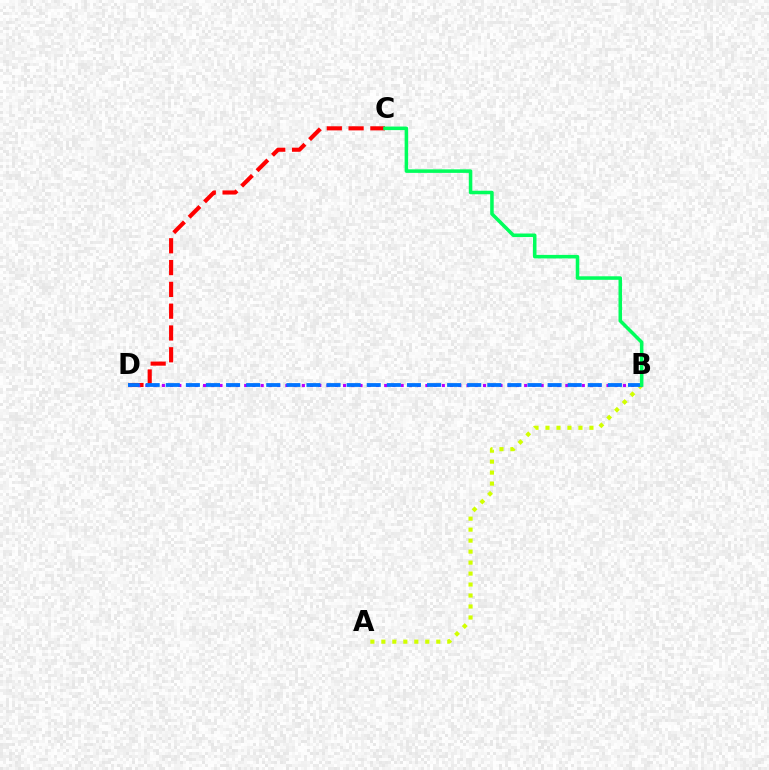{('C', 'D'): [{'color': '#ff0000', 'line_style': 'dashed', 'thickness': 2.96}], ('A', 'B'): [{'color': '#d1ff00', 'line_style': 'dotted', 'thickness': 2.98}], ('B', 'D'): [{'color': '#b900ff', 'line_style': 'dotted', 'thickness': 2.24}, {'color': '#0074ff', 'line_style': 'dashed', 'thickness': 2.73}], ('B', 'C'): [{'color': '#00ff5c', 'line_style': 'solid', 'thickness': 2.54}]}